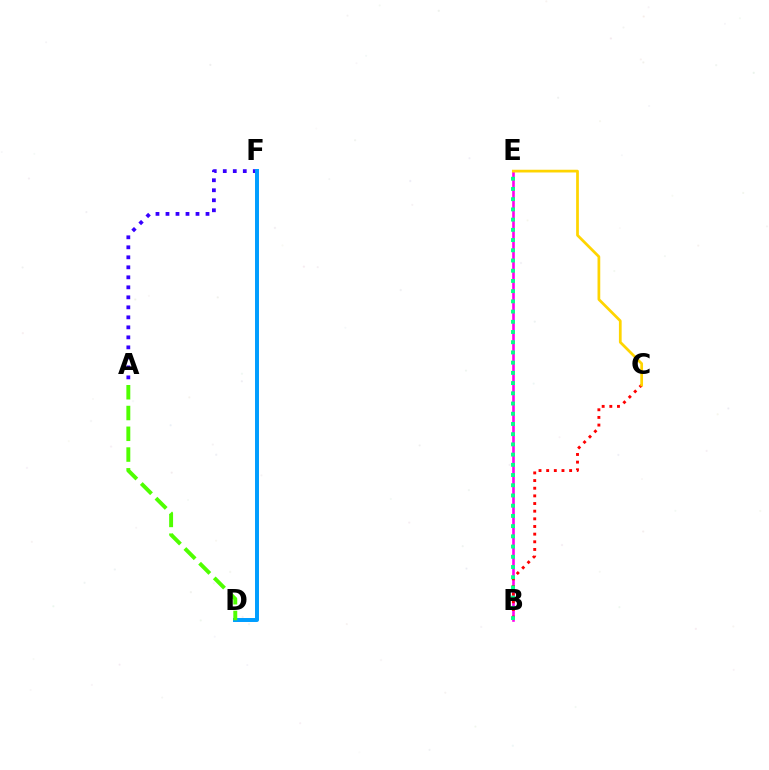{('A', 'F'): [{'color': '#3700ff', 'line_style': 'dotted', 'thickness': 2.72}], ('D', 'F'): [{'color': '#009eff', 'line_style': 'solid', 'thickness': 2.86}], ('B', 'E'): [{'color': '#ff00ed', 'line_style': 'solid', 'thickness': 1.89}, {'color': '#00ff86', 'line_style': 'dotted', 'thickness': 2.78}], ('A', 'D'): [{'color': '#4fff00', 'line_style': 'dashed', 'thickness': 2.82}], ('B', 'C'): [{'color': '#ff0000', 'line_style': 'dotted', 'thickness': 2.08}], ('C', 'E'): [{'color': '#ffd500', 'line_style': 'solid', 'thickness': 1.97}]}